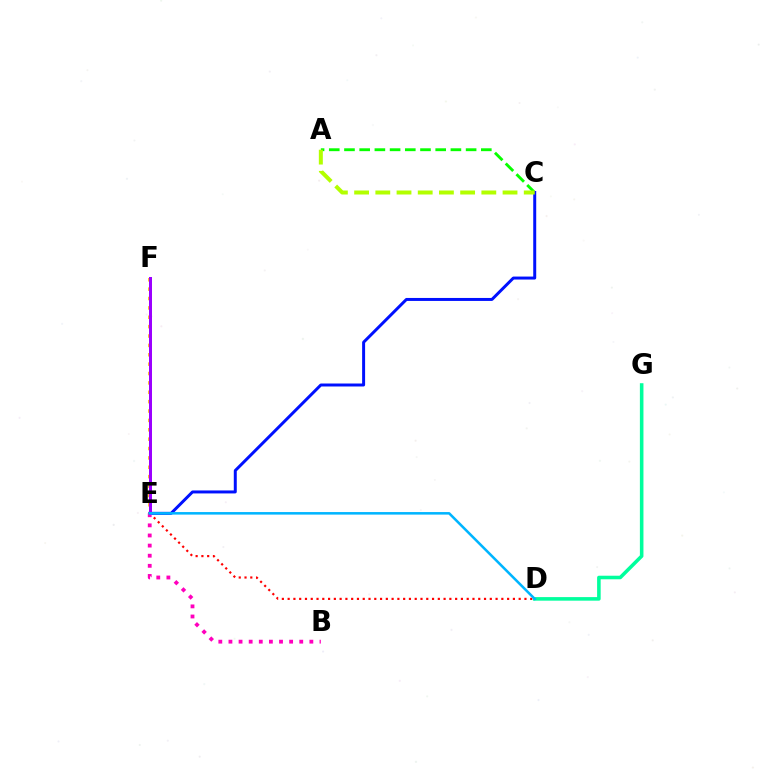{('A', 'C'): [{'color': '#08ff00', 'line_style': 'dashed', 'thickness': 2.07}, {'color': '#b3ff00', 'line_style': 'dashed', 'thickness': 2.88}], ('D', 'E'): [{'color': '#ff0000', 'line_style': 'dotted', 'thickness': 1.57}, {'color': '#00b5ff', 'line_style': 'solid', 'thickness': 1.83}], ('C', 'E'): [{'color': '#0010ff', 'line_style': 'solid', 'thickness': 2.14}], ('D', 'G'): [{'color': '#00ff9d', 'line_style': 'solid', 'thickness': 2.57}], ('B', 'E'): [{'color': '#ff00bd', 'line_style': 'dotted', 'thickness': 2.75}], ('E', 'F'): [{'color': '#ffa500', 'line_style': 'dotted', 'thickness': 2.55}, {'color': '#9b00ff', 'line_style': 'solid', 'thickness': 2.15}]}